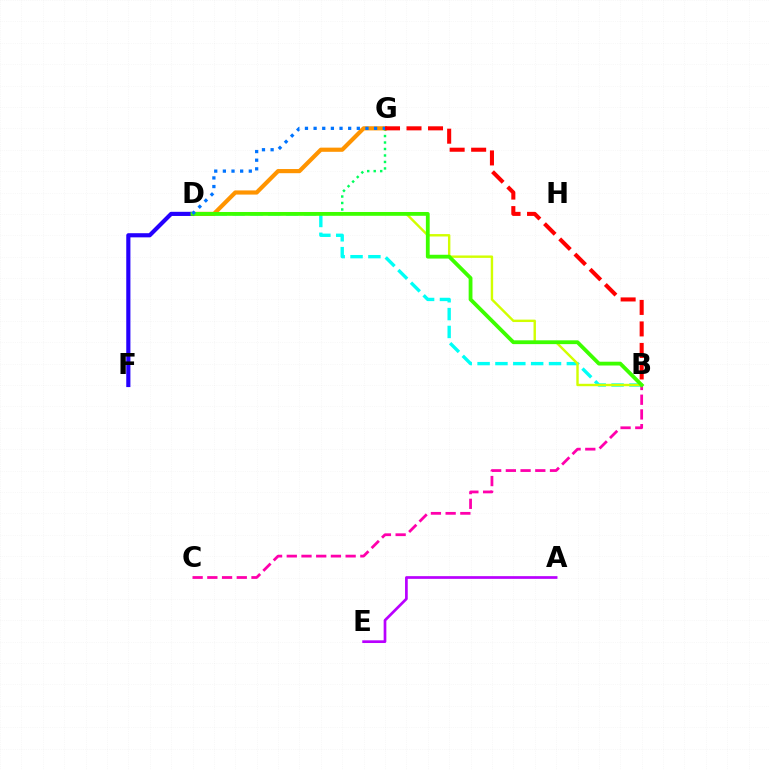{('D', 'G'): [{'color': '#00ff5c', 'line_style': 'dotted', 'thickness': 1.76}, {'color': '#ff9400', 'line_style': 'solid', 'thickness': 3.0}, {'color': '#0074ff', 'line_style': 'dotted', 'thickness': 2.35}], ('B', 'D'): [{'color': '#00fff6', 'line_style': 'dashed', 'thickness': 2.43}, {'color': '#d1ff00', 'line_style': 'solid', 'thickness': 1.74}, {'color': '#3dff00', 'line_style': 'solid', 'thickness': 2.74}], ('A', 'E'): [{'color': '#b900ff', 'line_style': 'solid', 'thickness': 1.95}], ('D', 'F'): [{'color': '#2500ff', 'line_style': 'solid', 'thickness': 2.99}], ('B', 'C'): [{'color': '#ff00ac', 'line_style': 'dashed', 'thickness': 2.0}], ('B', 'G'): [{'color': '#ff0000', 'line_style': 'dashed', 'thickness': 2.92}]}